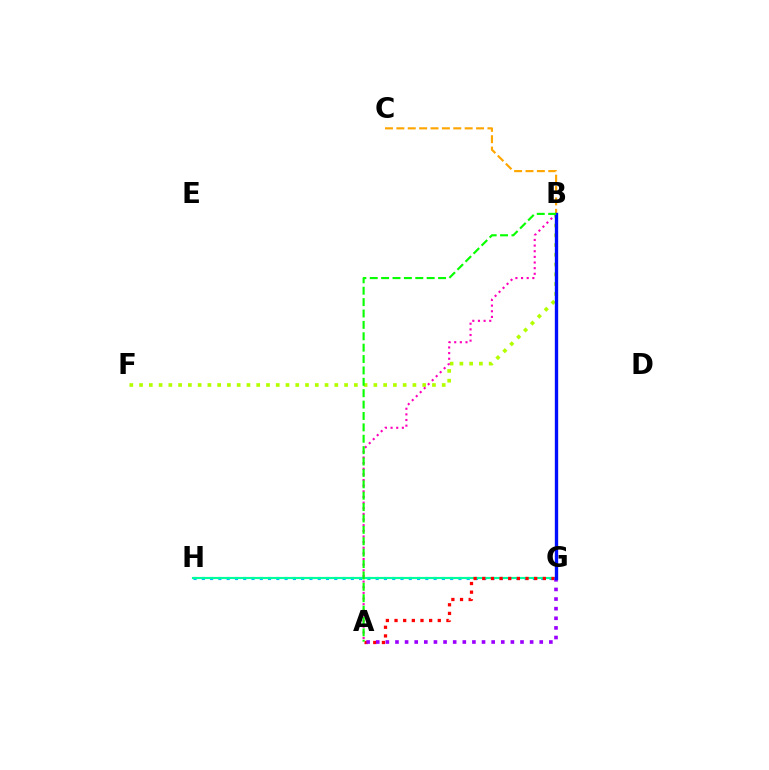{('G', 'H'): [{'color': '#00b5ff', 'line_style': 'dotted', 'thickness': 2.25}, {'color': '#00ff9d', 'line_style': 'solid', 'thickness': 1.53}], ('B', 'F'): [{'color': '#b3ff00', 'line_style': 'dotted', 'thickness': 2.65}], ('A', 'B'): [{'color': '#ff00bd', 'line_style': 'dotted', 'thickness': 1.53}, {'color': '#08ff00', 'line_style': 'dashed', 'thickness': 1.55}], ('A', 'G'): [{'color': '#ff0000', 'line_style': 'dotted', 'thickness': 2.35}, {'color': '#9b00ff', 'line_style': 'dotted', 'thickness': 2.61}], ('B', 'C'): [{'color': '#ffa500', 'line_style': 'dashed', 'thickness': 1.55}], ('B', 'G'): [{'color': '#0010ff', 'line_style': 'solid', 'thickness': 2.41}]}